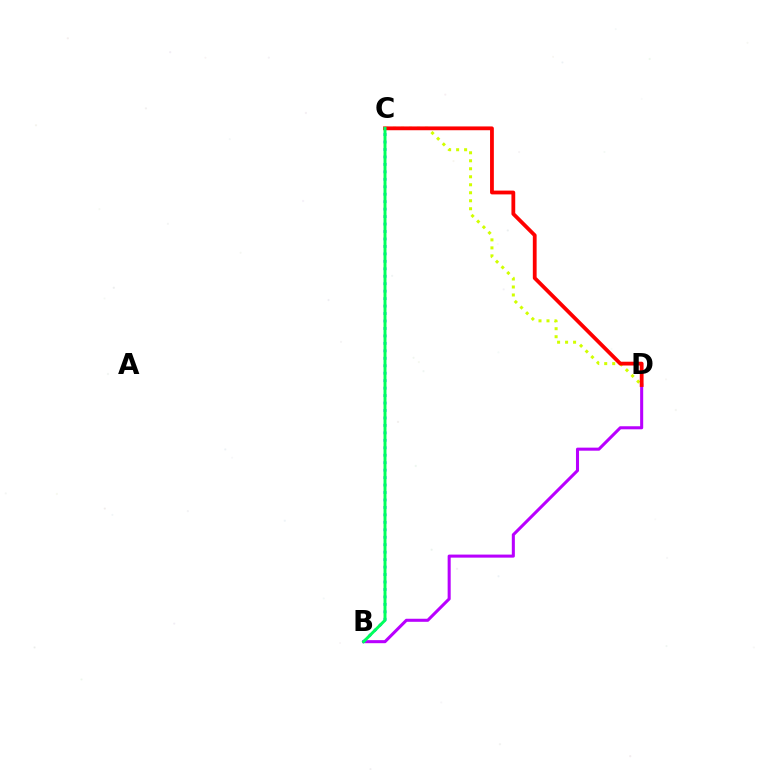{('B', 'D'): [{'color': '#b900ff', 'line_style': 'solid', 'thickness': 2.2}], ('C', 'D'): [{'color': '#d1ff00', 'line_style': 'dotted', 'thickness': 2.17}, {'color': '#ff0000', 'line_style': 'solid', 'thickness': 2.73}], ('B', 'C'): [{'color': '#0074ff', 'line_style': 'dotted', 'thickness': 2.03}, {'color': '#00ff5c', 'line_style': 'solid', 'thickness': 2.13}]}